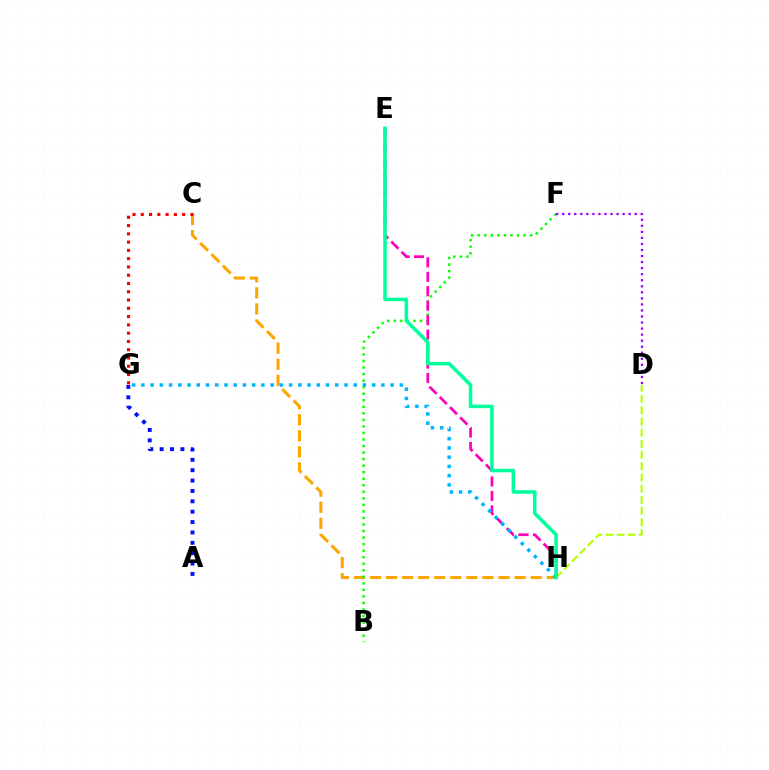{('C', 'H'): [{'color': '#ffa500', 'line_style': 'dashed', 'thickness': 2.18}], ('D', 'H'): [{'color': '#b3ff00', 'line_style': 'dashed', 'thickness': 1.52}], ('B', 'F'): [{'color': '#08ff00', 'line_style': 'dotted', 'thickness': 1.78}], ('A', 'G'): [{'color': '#0010ff', 'line_style': 'dotted', 'thickness': 2.82}], ('C', 'G'): [{'color': '#ff0000', 'line_style': 'dotted', 'thickness': 2.25}], ('E', 'H'): [{'color': '#ff00bd', 'line_style': 'dashed', 'thickness': 1.96}, {'color': '#00ff9d', 'line_style': 'solid', 'thickness': 2.55}], ('G', 'H'): [{'color': '#00b5ff', 'line_style': 'dotted', 'thickness': 2.51}], ('D', 'F'): [{'color': '#9b00ff', 'line_style': 'dotted', 'thickness': 1.64}]}